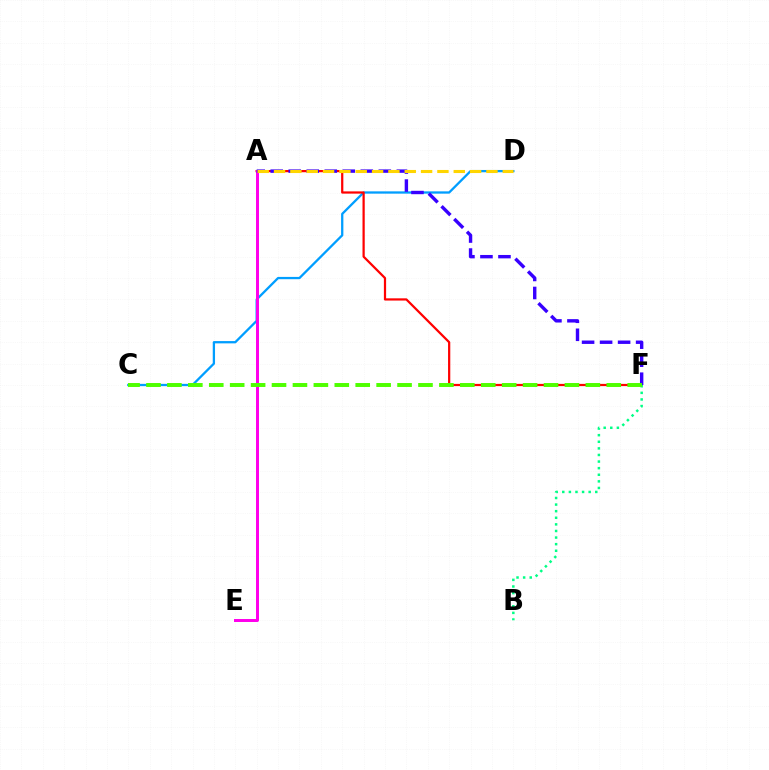{('C', 'D'): [{'color': '#009eff', 'line_style': 'solid', 'thickness': 1.65}], ('A', 'F'): [{'color': '#ff0000', 'line_style': 'solid', 'thickness': 1.61}, {'color': '#3700ff', 'line_style': 'dashed', 'thickness': 2.45}], ('A', 'E'): [{'color': '#ff00ed', 'line_style': 'solid', 'thickness': 2.14}], ('A', 'D'): [{'color': '#ffd500', 'line_style': 'dashed', 'thickness': 2.22}], ('B', 'F'): [{'color': '#00ff86', 'line_style': 'dotted', 'thickness': 1.79}], ('C', 'F'): [{'color': '#4fff00', 'line_style': 'dashed', 'thickness': 2.84}]}